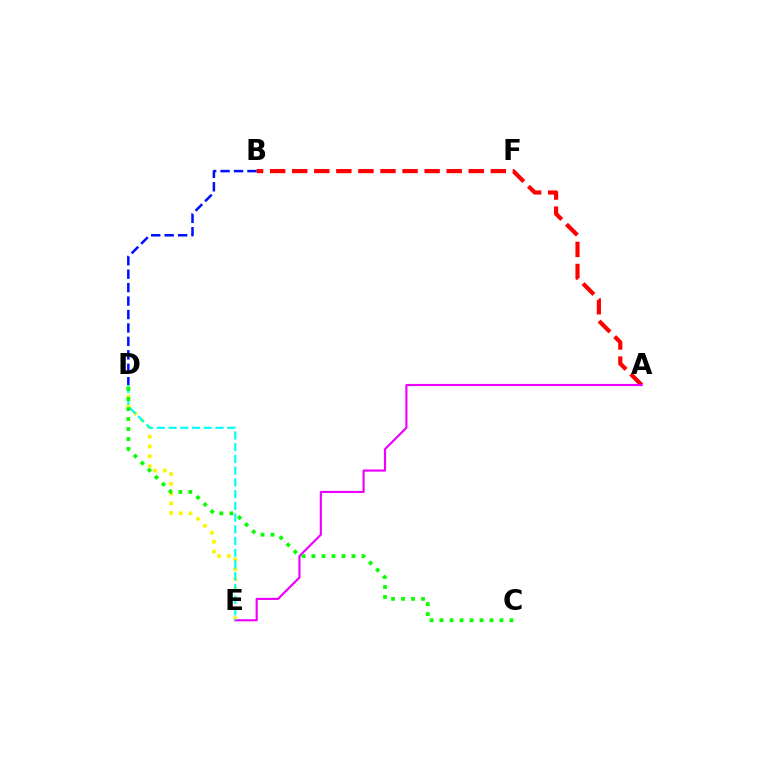{('A', 'B'): [{'color': '#ff0000', 'line_style': 'dashed', 'thickness': 3.0}], ('D', 'E'): [{'color': '#fcf500', 'line_style': 'dotted', 'thickness': 2.66}, {'color': '#00fff6', 'line_style': 'dashed', 'thickness': 1.59}], ('A', 'E'): [{'color': '#ee00ff', 'line_style': 'solid', 'thickness': 1.55}], ('B', 'D'): [{'color': '#0010ff', 'line_style': 'dashed', 'thickness': 1.83}], ('C', 'D'): [{'color': '#08ff00', 'line_style': 'dotted', 'thickness': 2.71}]}